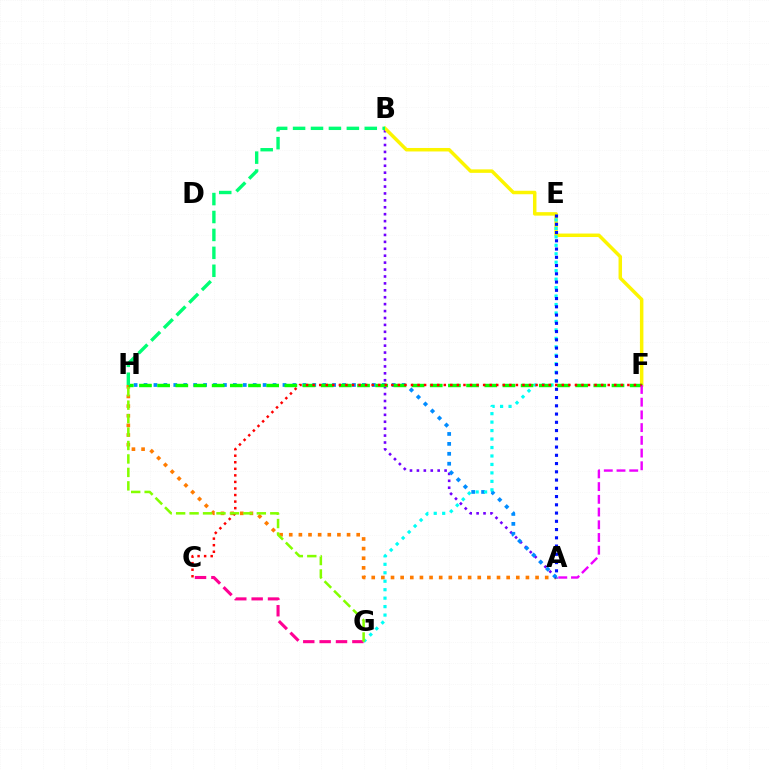{('A', 'B'): [{'color': '#7200ff', 'line_style': 'dotted', 'thickness': 1.88}], ('A', 'H'): [{'color': '#ff7c00', 'line_style': 'dotted', 'thickness': 2.62}, {'color': '#008cff', 'line_style': 'dotted', 'thickness': 2.7}], ('B', 'F'): [{'color': '#fcf500', 'line_style': 'solid', 'thickness': 2.51}], ('C', 'G'): [{'color': '#ff0094', 'line_style': 'dashed', 'thickness': 2.22}], ('E', 'G'): [{'color': '#00fff6', 'line_style': 'dotted', 'thickness': 2.3}], ('F', 'H'): [{'color': '#08ff00', 'line_style': 'dashed', 'thickness': 2.47}], ('B', 'H'): [{'color': '#00ff74', 'line_style': 'dashed', 'thickness': 2.44}], ('A', 'F'): [{'color': '#ee00ff', 'line_style': 'dashed', 'thickness': 1.73}], ('C', 'F'): [{'color': '#ff0000', 'line_style': 'dotted', 'thickness': 1.78}], ('G', 'H'): [{'color': '#84ff00', 'line_style': 'dashed', 'thickness': 1.83}], ('A', 'E'): [{'color': '#0010ff', 'line_style': 'dotted', 'thickness': 2.24}]}